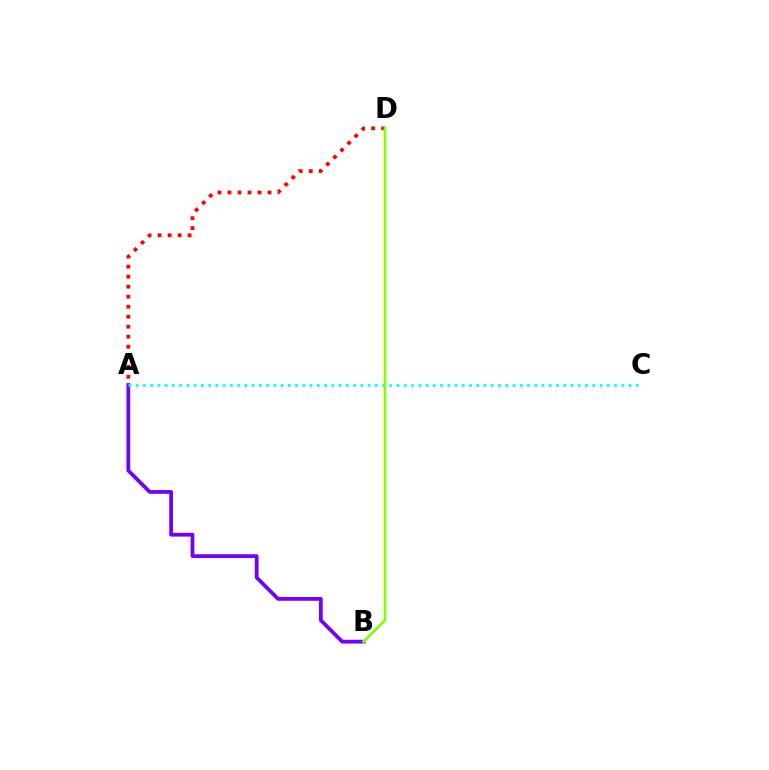{('A', 'D'): [{'color': '#ff0000', 'line_style': 'dotted', 'thickness': 2.72}], ('A', 'B'): [{'color': '#7200ff', 'line_style': 'solid', 'thickness': 2.72}], ('A', 'C'): [{'color': '#00fff6', 'line_style': 'dotted', 'thickness': 1.97}], ('B', 'D'): [{'color': '#84ff00', 'line_style': 'solid', 'thickness': 1.95}]}